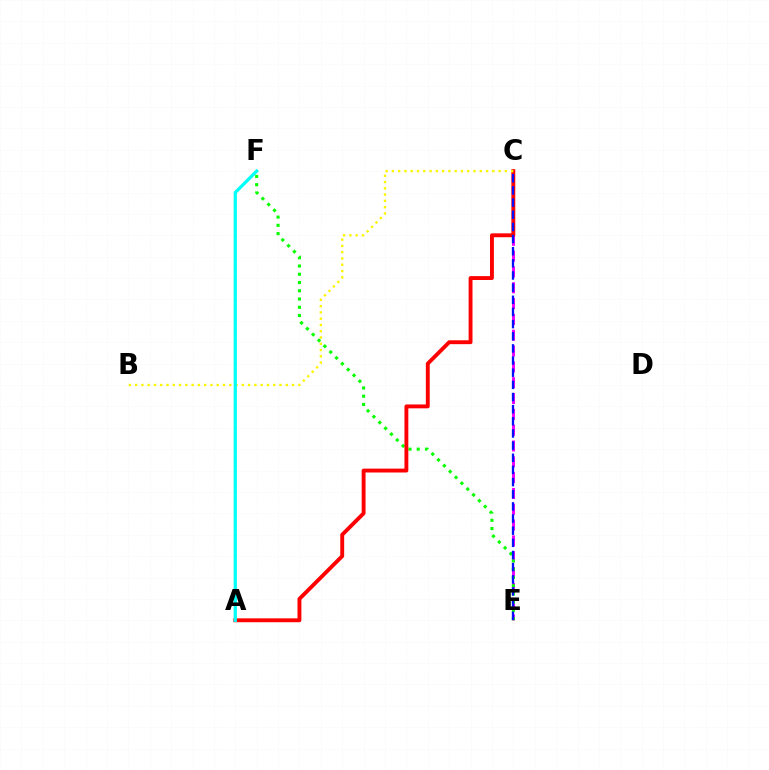{('C', 'E'): [{'color': '#ee00ff', 'line_style': 'dashed', 'thickness': 2.15}, {'color': '#0010ff', 'line_style': 'dashed', 'thickness': 1.65}], ('E', 'F'): [{'color': '#08ff00', 'line_style': 'dotted', 'thickness': 2.24}], ('A', 'C'): [{'color': '#ff0000', 'line_style': 'solid', 'thickness': 2.79}], ('B', 'C'): [{'color': '#fcf500', 'line_style': 'dotted', 'thickness': 1.71}], ('A', 'F'): [{'color': '#00fff6', 'line_style': 'solid', 'thickness': 2.34}]}